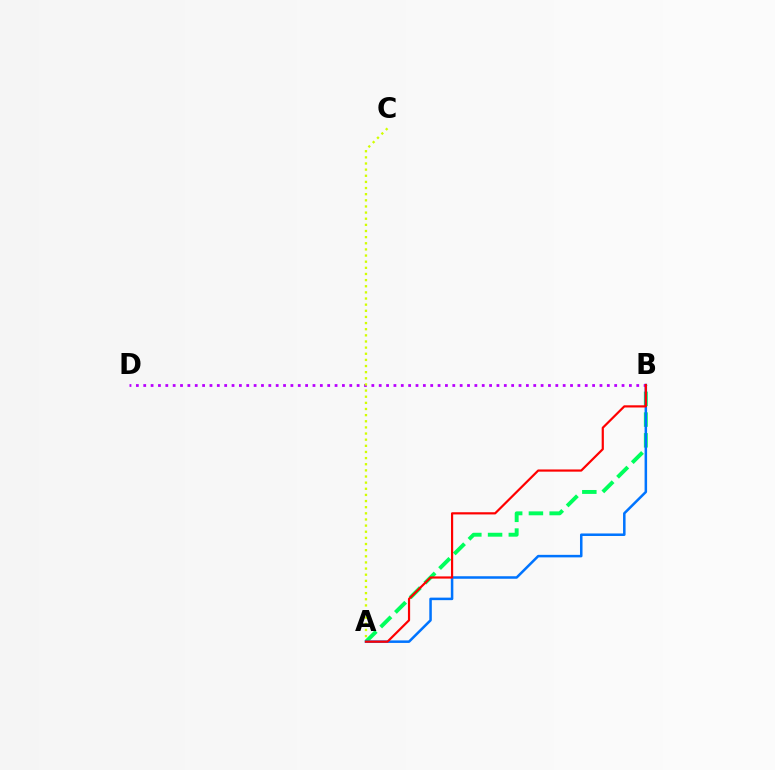{('A', 'B'): [{'color': '#00ff5c', 'line_style': 'dashed', 'thickness': 2.82}, {'color': '#0074ff', 'line_style': 'solid', 'thickness': 1.82}, {'color': '#ff0000', 'line_style': 'solid', 'thickness': 1.58}], ('B', 'D'): [{'color': '#b900ff', 'line_style': 'dotted', 'thickness': 2.0}], ('A', 'C'): [{'color': '#d1ff00', 'line_style': 'dotted', 'thickness': 1.67}]}